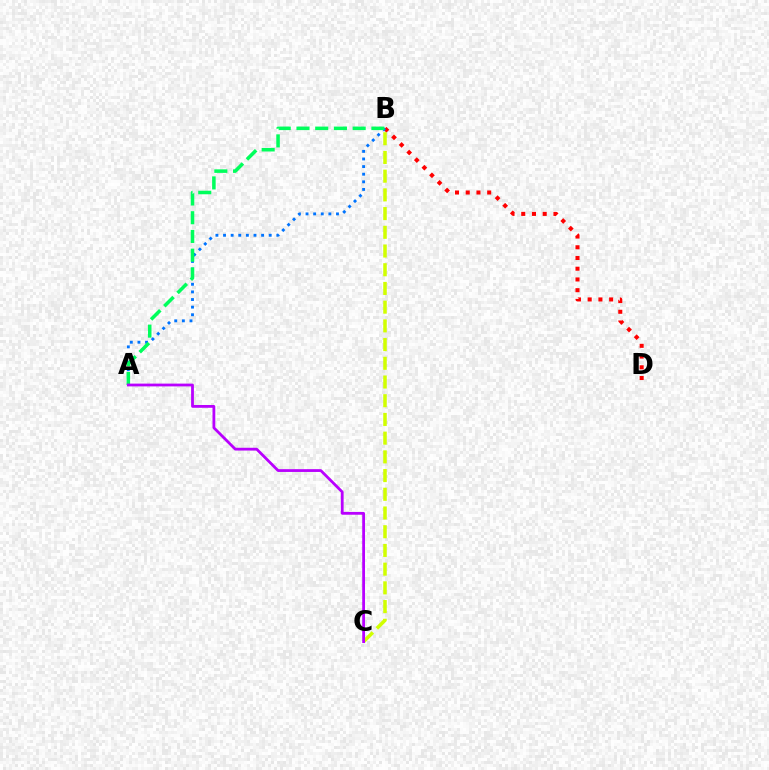{('B', 'D'): [{'color': '#ff0000', 'line_style': 'dotted', 'thickness': 2.91}], ('B', 'C'): [{'color': '#d1ff00', 'line_style': 'dashed', 'thickness': 2.54}], ('A', 'B'): [{'color': '#0074ff', 'line_style': 'dotted', 'thickness': 2.07}, {'color': '#00ff5c', 'line_style': 'dashed', 'thickness': 2.54}], ('A', 'C'): [{'color': '#b900ff', 'line_style': 'solid', 'thickness': 2.0}]}